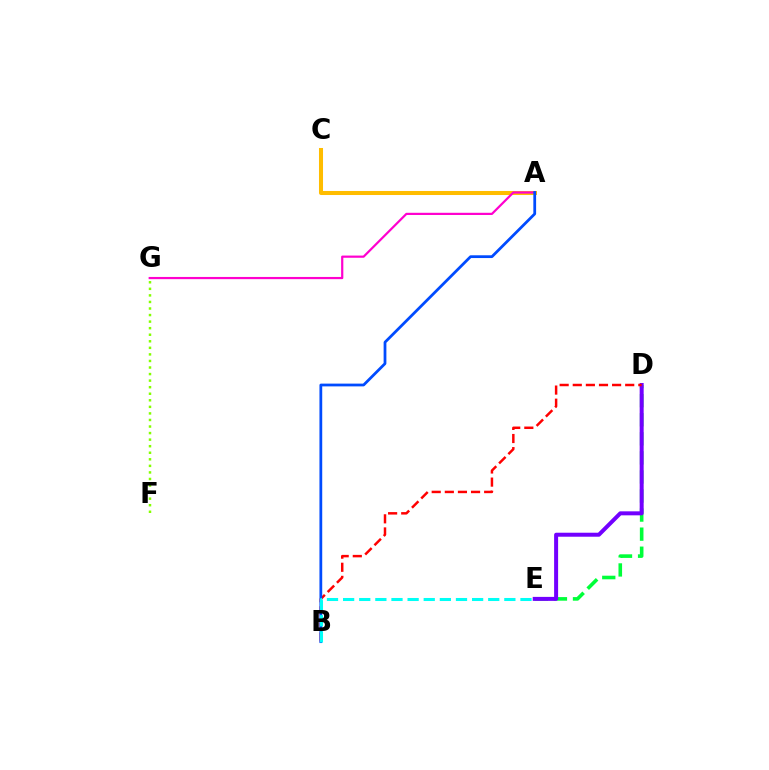{('D', 'E'): [{'color': '#00ff39', 'line_style': 'dashed', 'thickness': 2.59}, {'color': '#7200ff', 'line_style': 'solid', 'thickness': 2.88}], ('A', 'C'): [{'color': '#ffbd00', 'line_style': 'solid', 'thickness': 2.9}], ('B', 'D'): [{'color': '#ff0000', 'line_style': 'dashed', 'thickness': 1.78}], ('A', 'G'): [{'color': '#ff00cf', 'line_style': 'solid', 'thickness': 1.58}], ('A', 'B'): [{'color': '#004bff', 'line_style': 'solid', 'thickness': 1.99}], ('B', 'E'): [{'color': '#00fff6', 'line_style': 'dashed', 'thickness': 2.19}], ('F', 'G'): [{'color': '#84ff00', 'line_style': 'dotted', 'thickness': 1.78}]}